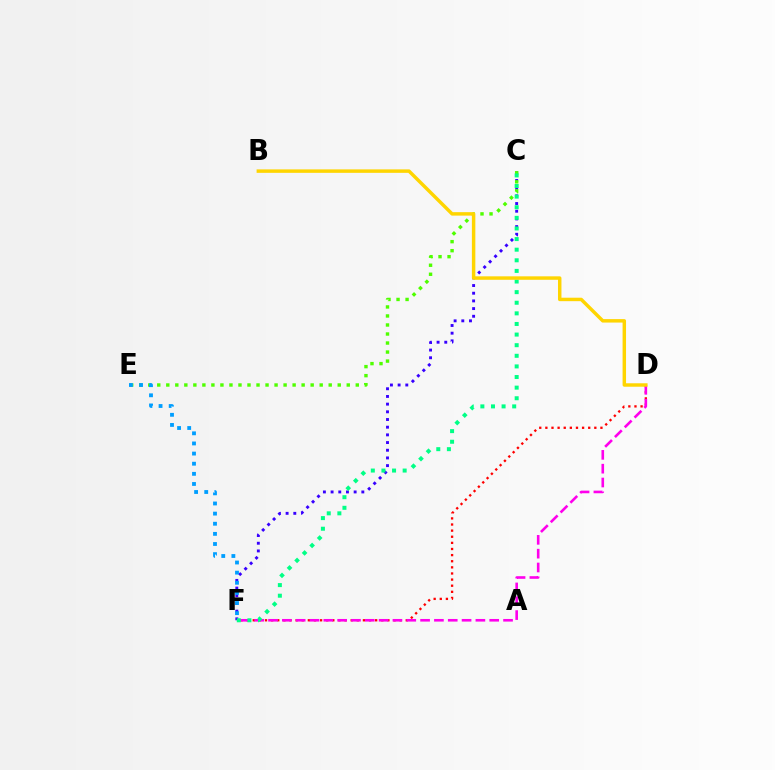{('D', 'F'): [{'color': '#ff0000', 'line_style': 'dotted', 'thickness': 1.66}, {'color': '#ff00ed', 'line_style': 'dashed', 'thickness': 1.88}], ('C', 'F'): [{'color': '#3700ff', 'line_style': 'dotted', 'thickness': 2.09}, {'color': '#00ff86', 'line_style': 'dotted', 'thickness': 2.88}], ('C', 'E'): [{'color': '#4fff00', 'line_style': 'dotted', 'thickness': 2.45}], ('E', 'F'): [{'color': '#009eff', 'line_style': 'dotted', 'thickness': 2.75}], ('B', 'D'): [{'color': '#ffd500', 'line_style': 'solid', 'thickness': 2.49}]}